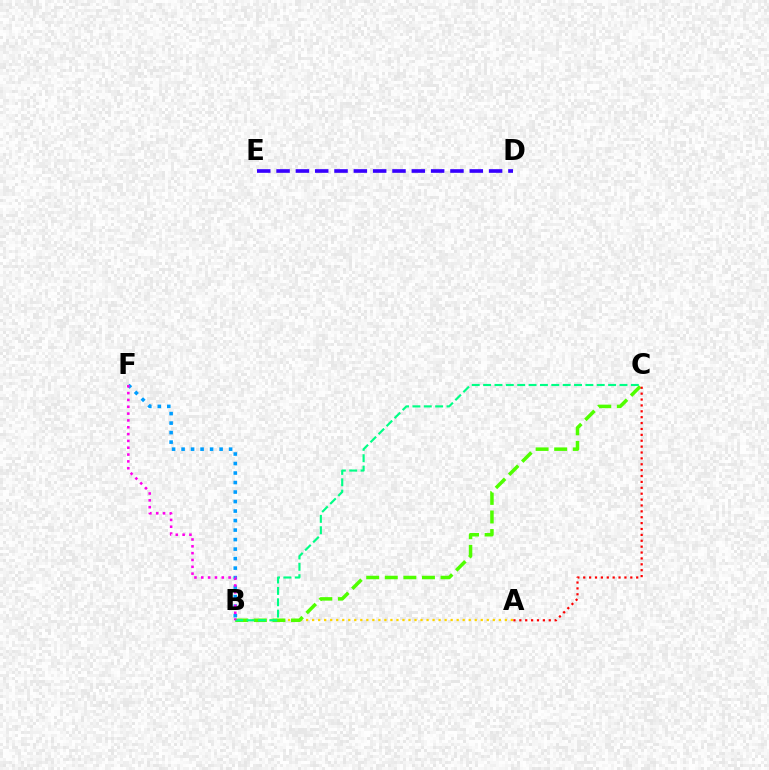{('B', 'F'): [{'color': '#009eff', 'line_style': 'dotted', 'thickness': 2.58}, {'color': '#ff00ed', 'line_style': 'dotted', 'thickness': 1.86}], ('A', 'B'): [{'color': '#ffd500', 'line_style': 'dotted', 'thickness': 1.64}], ('B', 'C'): [{'color': '#4fff00', 'line_style': 'dashed', 'thickness': 2.52}, {'color': '#00ff86', 'line_style': 'dashed', 'thickness': 1.54}], ('D', 'E'): [{'color': '#3700ff', 'line_style': 'dashed', 'thickness': 2.62}], ('A', 'C'): [{'color': '#ff0000', 'line_style': 'dotted', 'thickness': 1.6}]}